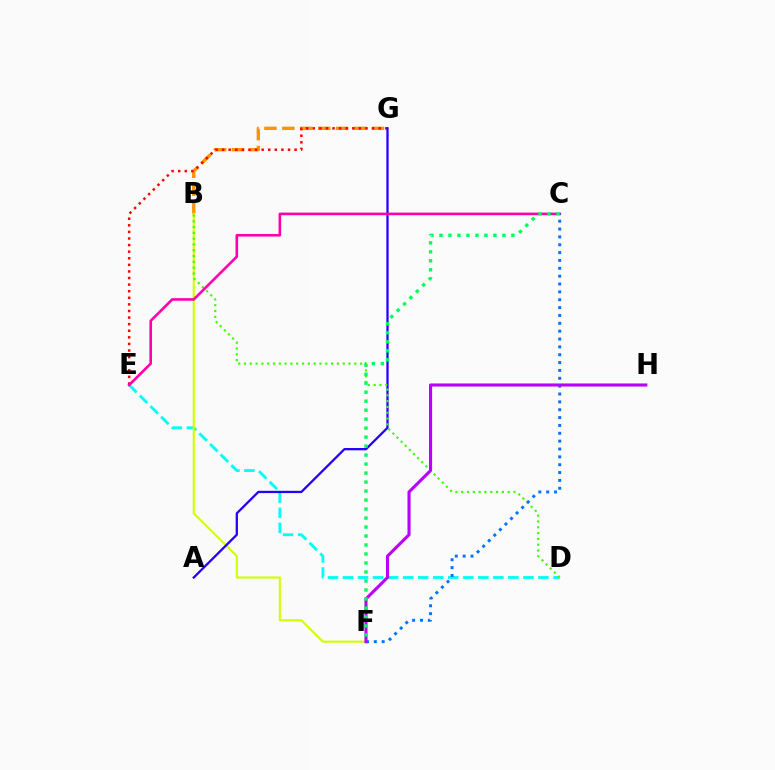{('B', 'G'): [{'color': '#ff9400', 'line_style': 'dashed', 'thickness': 2.44}], ('E', 'G'): [{'color': '#ff0000', 'line_style': 'dotted', 'thickness': 1.79}], ('D', 'E'): [{'color': '#00fff6', 'line_style': 'dashed', 'thickness': 2.04}], ('B', 'F'): [{'color': '#d1ff00', 'line_style': 'solid', 'thickness': 1.51}], ('A', 'G'): [{'color': '#2500ff', 'line_style': 'solid', 'thickness': 1.64}], ('B', 'D'): [{'color': '#3dff00', 'line_style': 'dotted', 'thickness': 1.58}], ('C', 'E'): [{'color': '#ff00ac', 'line_style': 'solid', 'thickness': 1.88}], ('C', 'F'): [{'color': '#0074ff', 'line_style': 'dotted', 'thickness': 2.13}, {'color': '#00ff5c', 'line_style': 'dotted', 'thickness': 2.44}], ('F', 'H'): [{'color': '#b900ff', 'line_style': 'solid', 'thickness': 2.22}]}